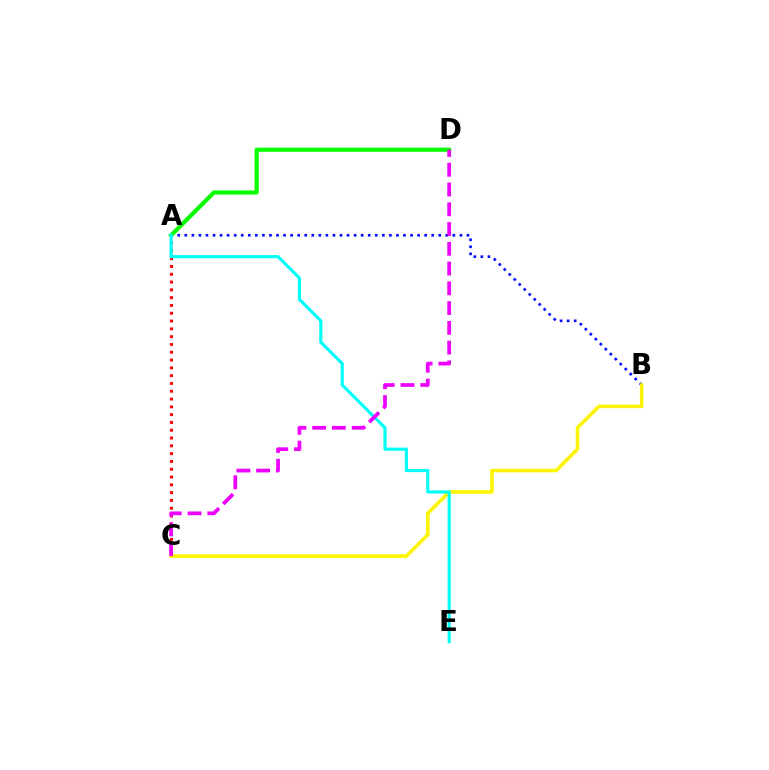{('A', 'C'): [{'color': '#ff0000', 'line_style': 'dotted', 'thickness': 2.12}], ('A', 'B'): [{'color': '#0010ff', 'line_style': 'dotted', 'thickness': 1.92}], ('B', 'C'): [{'color': '#fcf500', 'line_style': 'solid', 'thickness': 2.55}], ('A', 'D'): [{'color': '#08ff00', 'line_style': 'solid', 'thickness': 2.99}], ('A', 'E'): [{'color': '#00fff6', 'line_style': 'solid', 'thickness': 2.27}], ('C', 'D'): [{'color': '#ee00ff', 'line_style': 'dashed', 'thickness': 2.69}]}